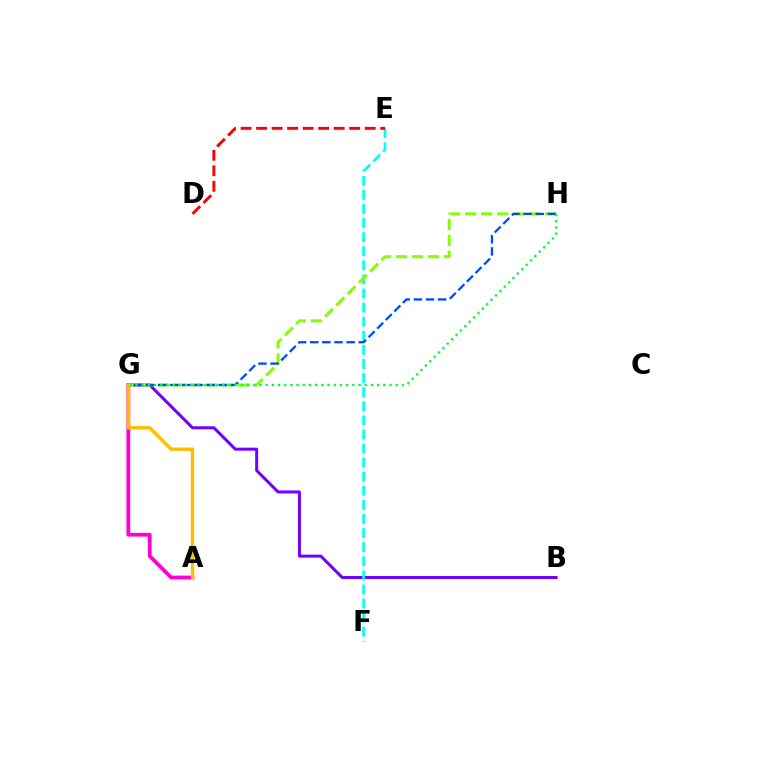{('B', 'G'): [{'color': '#7200ff', 'line_style': 'solid', 'thickness': 2.16}], ('E', 'F'): [{'color': '#00fff6', 'line_style': 'dashed', 'thickness': 1.91}], ('G', 'H'): [{'color': '#84ff00', 'line_style': 'dashed', 'thickness': 2.17}, {'color': '#004bff', 'line_style': 'dashed', 'thickness': 1.65}, {'color': '#00ff39', 'line_style': 'dotted', 'thickness': 1.68}], ('D', 'E'): [{'color': '#ff0000', 'line_style': 'dashed', 'thickness': 2.11}], ('A', 'G'): [{'color': '#ff00cf', 'line_style': 'solid', 'thickness': 2.71}, {'color': '#ffbd00', 'line_style': 'solid', 'thickness': 2.44}]}